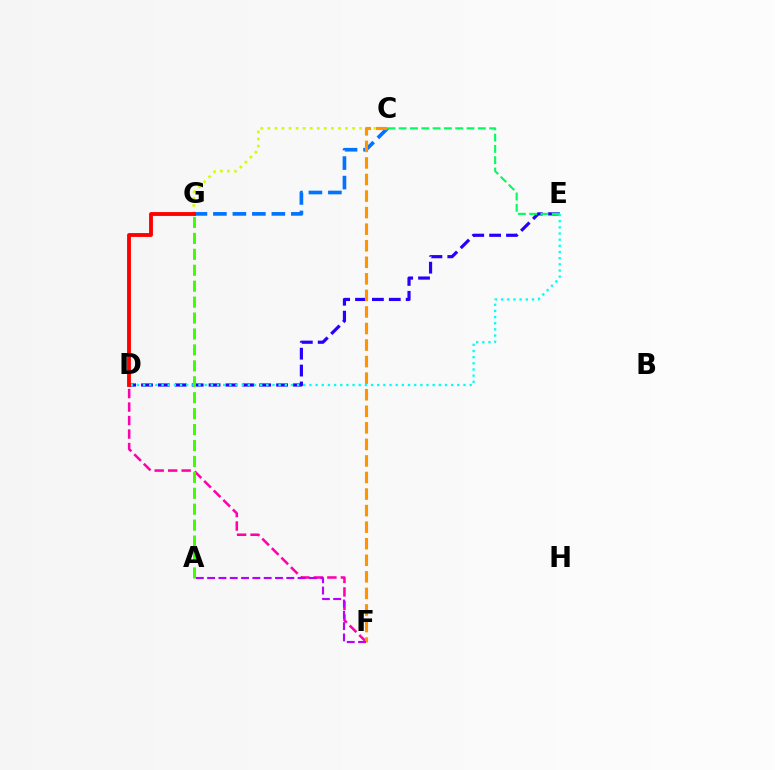{('D', 'E'): [{'color': '#2500ff', 'line_style': 'dashed', 'thickness': 2.29}, {'color': '#00fff6', 'line_style': 'dotted', 'thickness': 1.67}], ('C', 'E'): [{'color': '#00ff5c', 'line_style': 'dashed', 'thickness': 1.54}], ('C', 'G'): [{'color': '#0074ff', 'line_style': 'dashed', 'thickness': 2.65}, {'color': '#d1ff00', 'line_style': 'dotted', 'thickness': 1.92}], ('D', 'F'): [{'color': '#ff00ac', 'line_style': 'dashed', 'thickness': 1.83}], ('C', 'F'): [{'color': '#ff9400', 'line_style': 'dashed', 'thickness': 2.25}], ('A', 'G'): [{'color': '#3dff00', 'line_style': 'dashed', 'thickness': 2.16}], ('D', 'G'): [{'color': '#ff0000', 'line_style': 'solid', 'thickness': 2.78}], ('A', 'F'): [{'color': '#b900ff', 'line_style': 'dashed', 'thickness': 1.54}]}